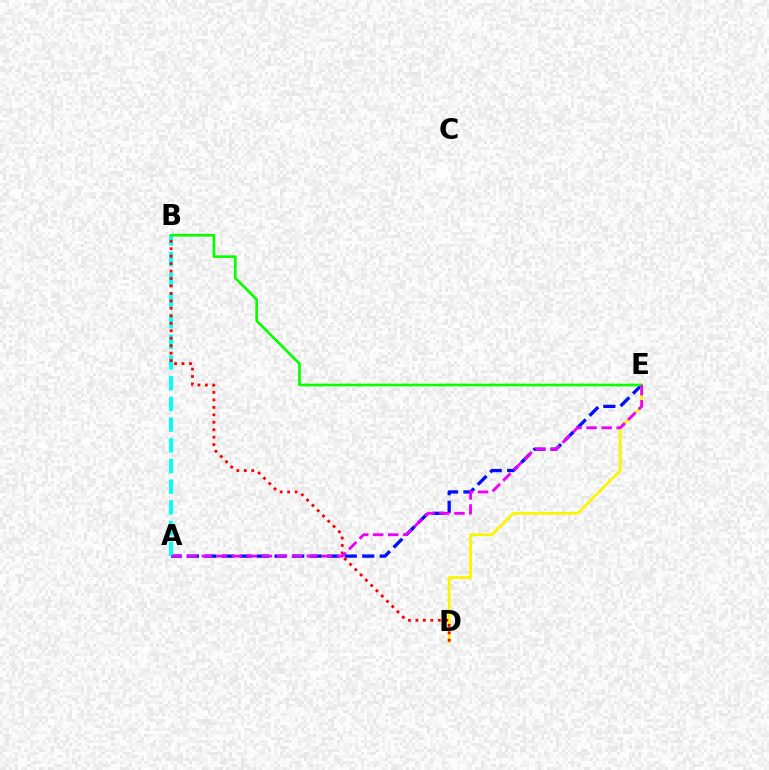{('A', 'E'): [{'color': '#0010ff', 'line_style': 'dashed', 'thickness': 2.38}, {'color': '#ee00ff', 'line_style': 'dashed', 'thickness': 2.04}], ('A', 'B'): [{'color': '#00fff6', 'line_style': 'dashed', 'thickness': 2.81}], ('D', 'E'): [{'color': '#fcf500', 'line_style': 'solid', 'thickness': 2.0}], ('B', 'D'): [{'color': '#ff0000', 'line_style': 'dotted', 'thickness': 2.03}], ('B', 'E'): [{'color': '#08ff00', 'line_style': 'solid', 'thickness': 1.93}]}